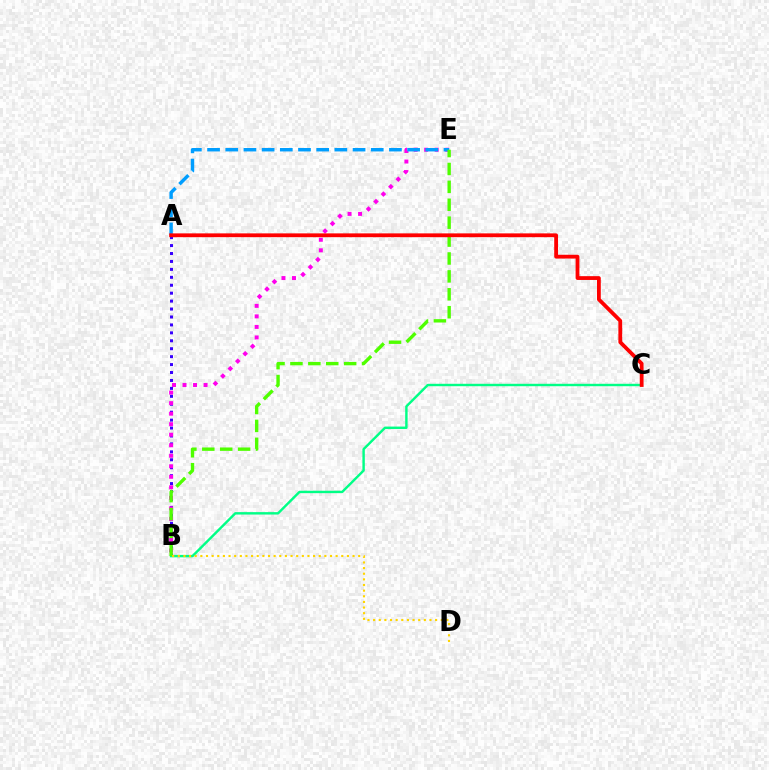{('A', 'B'): [{'color': '#3700ff', 'line_style': 'dotted', 'thickness': 2.16}], ('B', 'E'): [{'color': '#ff00ed', 'line_style': 'dotted', 'thickness': 2.86}, {'color': '#4fff00', 'line_style': 'dashed', 'thickness': 2.43}], ('A', 'E'): [{'color': '#009eff', 'line_style': 'dashed', 'thickness': 2.47}], ('B', 'C'): [{'color': '#00ff86', 'line_style': 'solid', 'thickness': 1.74}], ('B', 'D'): [{'color': '#ffd500', 'line_style': 'dotted', 'thickness': 1.53}], ('A', 'C'): [{'color': '#ff0000', 'line_style': 'solid', 'thickness': 2.74}]}